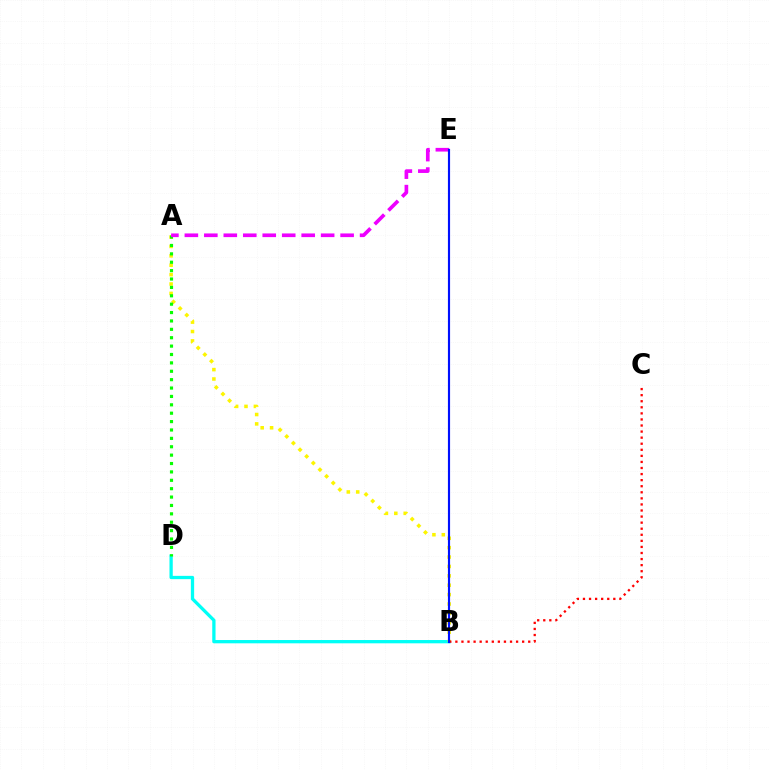{('B', 'D'): [{'color': '#00fff6', 'line_style': 'solid', 'thickness': 2.36}], ('A', 'B'): [{'color': '#fcf500', 'line_style': 'dotted', 'thickness': 2.55}], ('A', 'D'): [{'color': '#08ff00', 'line_style': 'dotted', 'thickness': 2.28}], ('A', 'E'): [{'color': '#ee00ff', 'line_style': 'dashed', 'thickness': 2.64}], ('B', 'C'): [{'color': '#ff0000', 'line_style': 'dotted', 'thickness': 1.65}], ('B', 'E'): [{'color': '#0010ff', 'line_style': 'solid', 'thickness': 1.55}]}